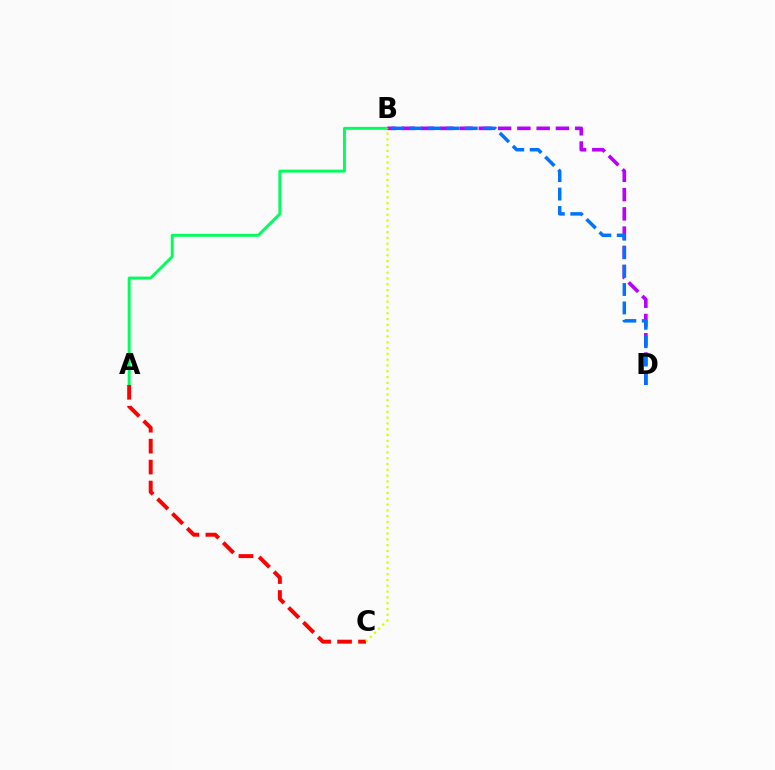{('A', 'B'): [{'color': '#00ff5c', 'line_style': 'solid', 'thickness': 2.13}], ('A', 'C'): [{'color': '#ff0000', 'line_style': 'dashed', 'thickness': 2.84}], ('B', 'D'): [{'color': '#b900ff', 'line_style': 'dashed', 'thickness': 2.62}, {'color': '#0074ff', 'line_style': 'dashed', 'thickness': 2.5}], ('B', 'C'): [{'color': '#d1ff00', 'line_style': 'dotted', 'thickness': 1.58}]}